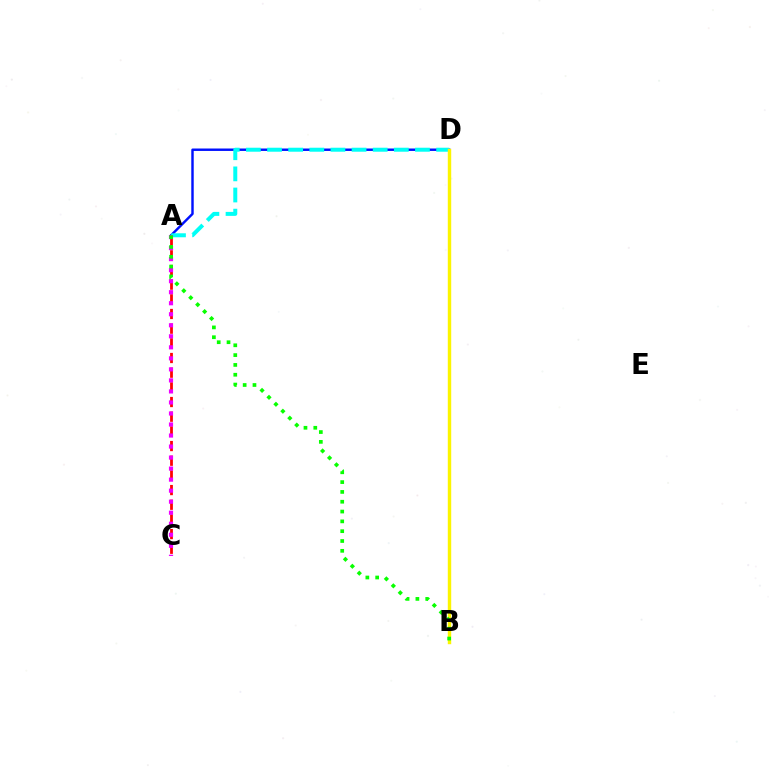{('A', 'D'): [{'color': '#0010ff', 'line_style': 'solid', 'thickness': 1.75}, {'color': '#00fff6', 'line_style': 'dashed', 'thickness': 2.87}], ('A', 'C'): [{'color': '#ff0000', 'line_style': 'dashed', 'thickness': 1.99}, {'color': '#ee00ff', 'line_style': 'dotted', 'thickness': 3.0}], ('B', 'D'): [{'color': '#fcf500', 'line_style': 'solid', 'thickness': 2.46}], ('A', 'B'): [{'color': '#08ff00', 'line_style': 'dotted', 'thickness': 2.67}]}